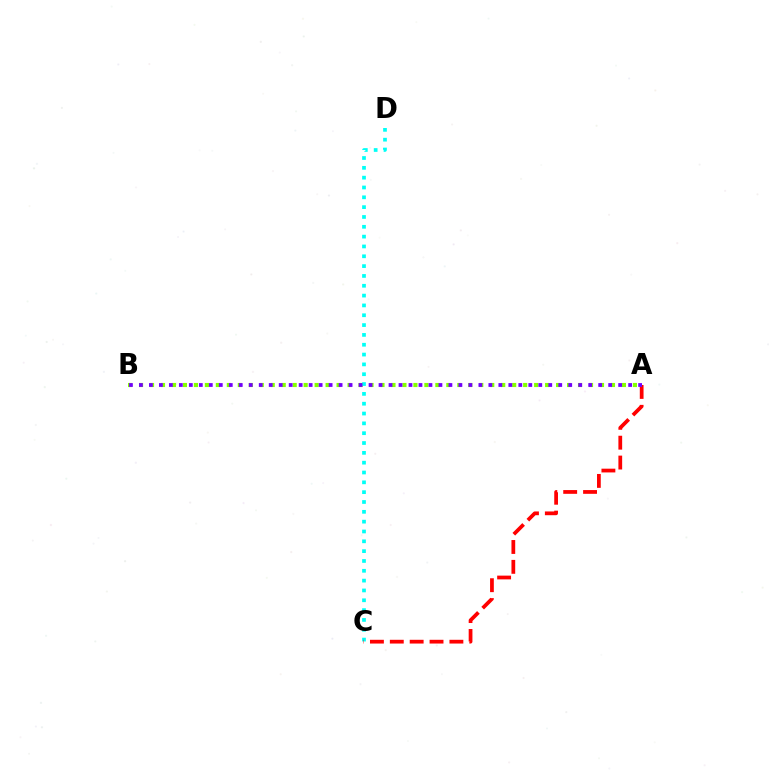{('A', 'B'): [{'color': '#84ff00', 'line_style': 'dotted', 'thickness': 2.98}, {'color': '#7200ff', 'line_style': 'dotted', 'thickness': 2.71}], ('C', 'D'): [{'color': '#00fff6', 'line_style': 'dotted', 'thickness': 2.67}], ('A', 'C'): [{'color': '#ff0000', 'line_style': 'dashed', 'thickness': 2.7}]}